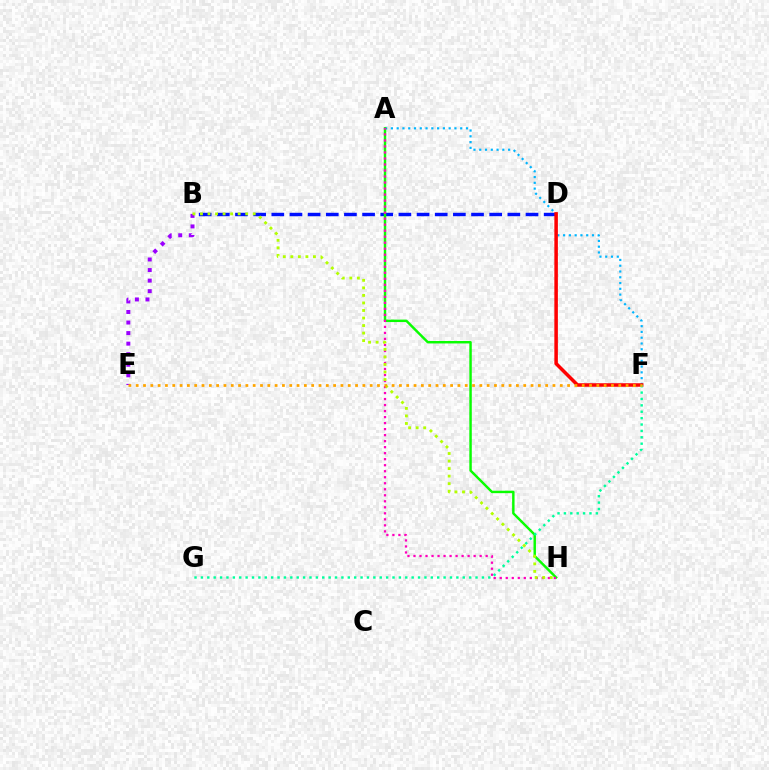{('B', 'E'): [{'color': '#9b00ff', 'line_style': 'dotted', 'thickness': 2.87}], ('B', 'D'): [{'color': '#0010ff', 'line_style': 'dashed', 'thickness': 2.47}], ('A', 'F'): [{'color': '#00b5ff', 'line_style': 'dotted', 'thickness': 1.57}], ('A', 'H'): [{'color': '#08ff00', 'line_style': 'solid', 'thickness': 1.76}, {'color': '#ff00bd', 'line_style': 'dotted', 'thickness': 1.63}], ('D', 'F'): [{'color': '#ff0000', 'line_style': 'solid', 'thickness': 2.53}], ('B', 'H'): [{'color': '#b3ff00', 'line_style': 'dotted', 'thickness': 2.05}], ('F', 'G'): [{'color': '#00ff9d', 'line_style': 'dotted', 'thickness': 1.74}], ('E', 'F'): [{'color': '#ffa500', 'line_style': 'dotted', 'thickness': 1.99}]}